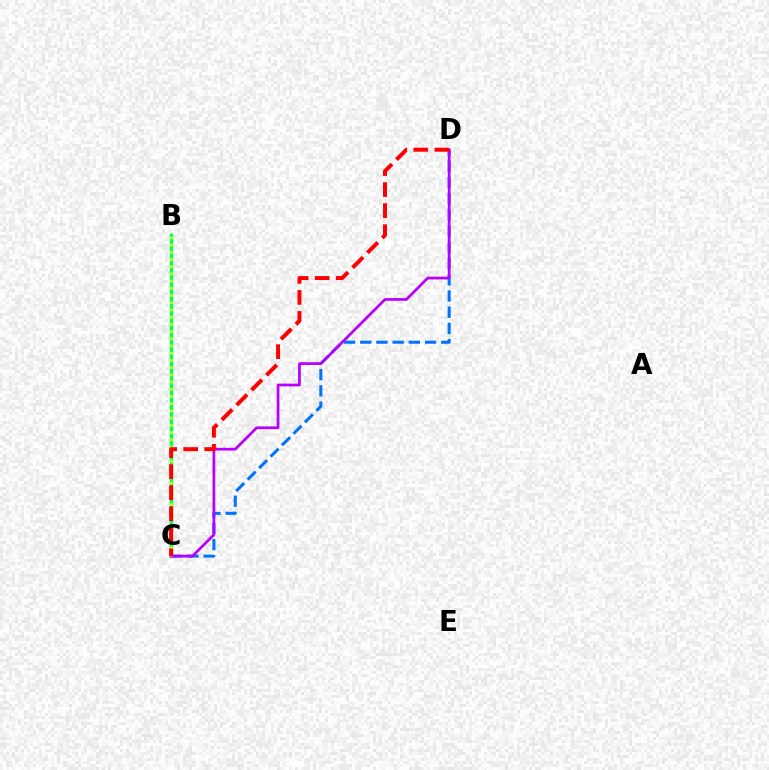{('B', 'C'): [{'color': '#00ff5c', 'line_style': 'solid', 'thickness': 2.47}, {'color': '#d1ff00', 'line_style': 'dotted', 'thickness': 1.96}], ('C', 'D'): [{'color': '#0074ff', 'line_style': 'dashed', 'thickness': 2.2}, {'color': '#b900ff', 'line_style': 'solid', 'thickness': 1.97}, {'color': '#ff0000', 'line_style': 'dashed', 'thickness': 2.86}]}